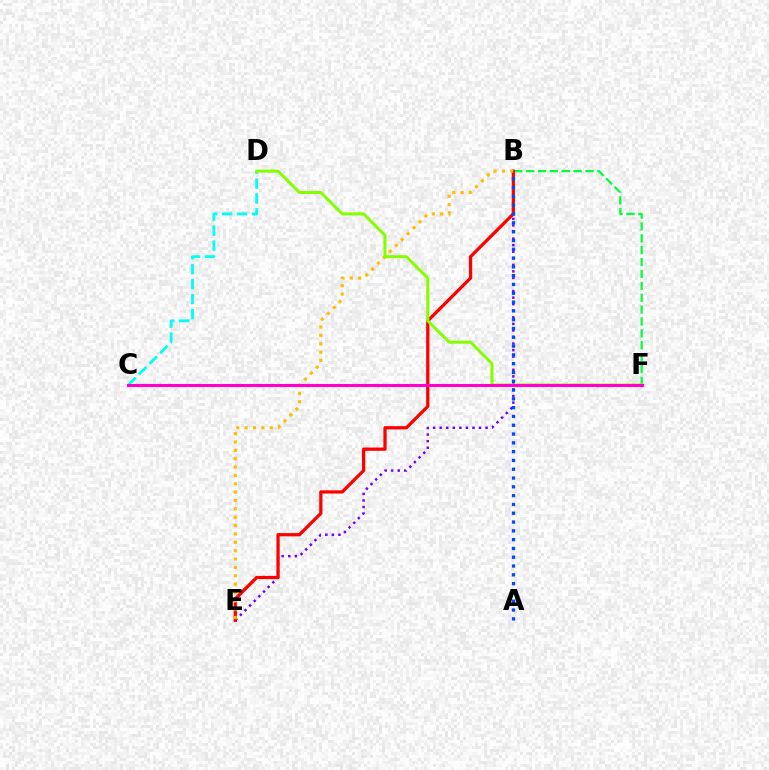{('B', 'F'): [{'color': '#00ff39', 'line_style': 'dashed', 'thickness': 1.61}], ('B', 'E'): [{'color': '#7200ff', 'line_style': 'dotted', 'thickness': 1.78}, {'color': '#ff0000', 'line_style': 'solid', 'thickness': 2.35}, {'color': '#ffbd00', 'line_style': 'dotted', 'thickness': 2.27}], ('C', 'D'): [{'color': '#00fff6', 'line_style': 'dashed', 'thickness': 2.03}], ('A', 'B'): [{'color': '#004bff', 'line_style': 'dotted', 'thickness': 2.39}], ('D', 'F'): [{'color': '#84ff00', 'line_style': 'solid', 'thickness': 2.17}], ('C', 'F'): [{'color': '#ff00cf', 'line_style': 'solid', 'thickness': 2.19}]}